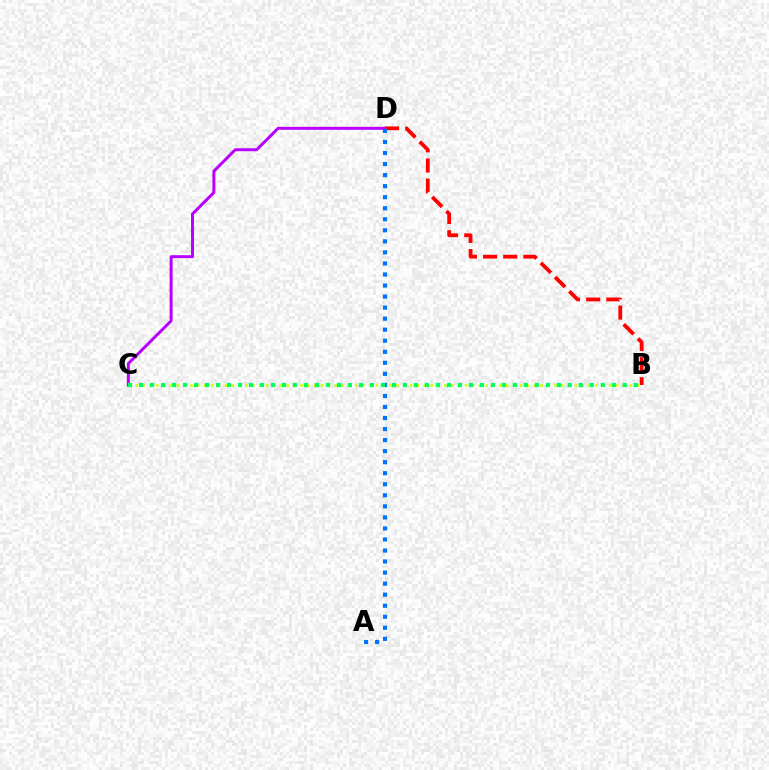{('C', 'D'): [{'color': '#b900ff', 'line_style': 'solid', 'thickness': 2.13}], ('B', 'D'): [{'color': '#ff0000', 'line_style': 'dashed', 'thickness': 2.74}], ('B', 'C'): [{'color': '#d1ff00', 'line_style': 'dotted', 'thickness': 1.86}, {'color': '#00ff5c', 'line_style': 'dotted', 'thickness': 2.99}], ('A', 'D'): [{'color': '#0074ff', 'line_style': 'dotted', 'thickness': 3.0}]}